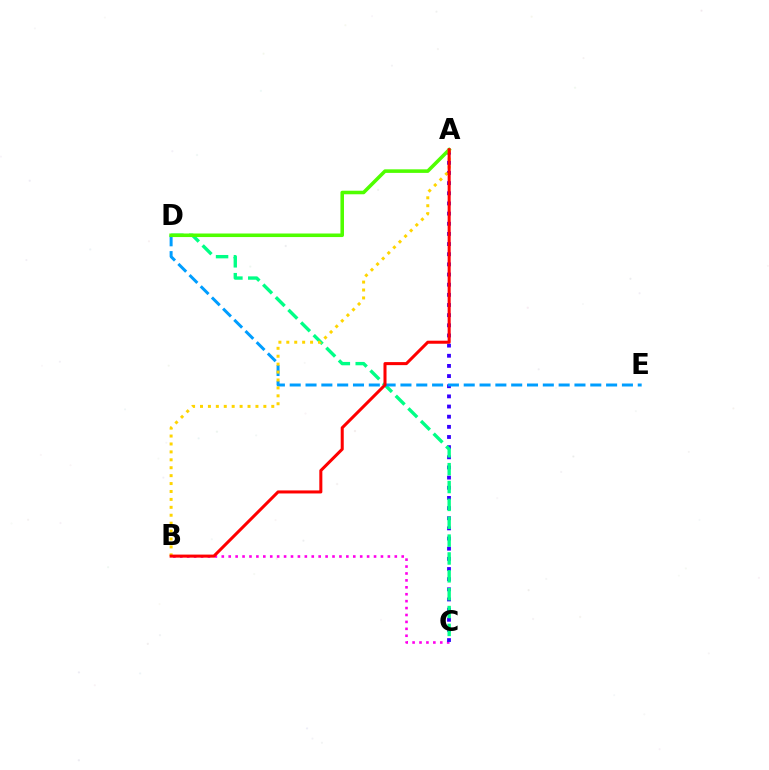{('B', 'C'): [{'color': '#ff00ed', 'line_style': 'dotted', 'thickness': 1.88}], ('A', 'C'): [{'color': '#3700ff', 'line_style': 'dotted', 'thickness': 2.76}], ('C', 'D'): [{'color': '#00ff86', 'line_style': 'dashed', 'thickness': 2.43}], ('D', 'E'): [{'color': '#009eff', 'line_style': 'dashed', 'thickness': 2.15}], ('A', 'D'): [{'color': '#4fff00', 'line_style': 'solid', 'thickness': 2.56}], ('A', 'B'): [{'color': '#ffd500', 'line_style': 'dotted', 'thickness': 2.15}, {'color': '#ff0000', 'line_style': 'solid', 'thickness': 2.19}]}